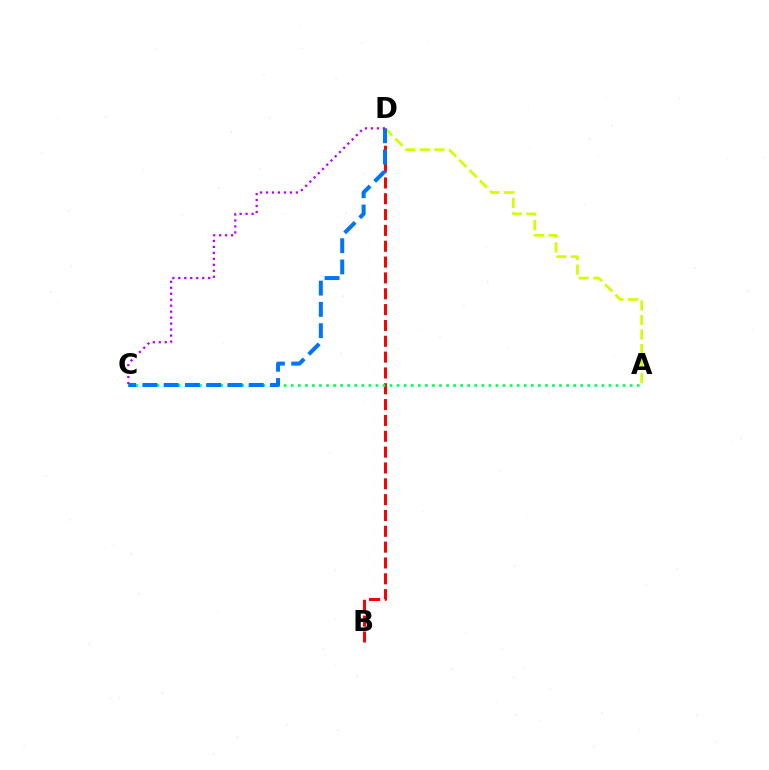{('B', 'D'): [{'color': '#ff0000', 'line_style': 'dashed', 'thickness': 2.15}], ('A', 'C'): [{'color': '#00ff5c', 'line_style': 'dotted', 'thickness': 1.92}], ('A', 'D'): [{'color': '#d1ff00', 'line_style': 'dashed', 'thickness': 1.98}], ('C', 'D'): [{'color': '#0074ff', 'line_style': 'dashed', 'thickness': 2.89}, {'color': '#b900ff', 'line_style': 'dotted', 'thickness': 1.62}]}